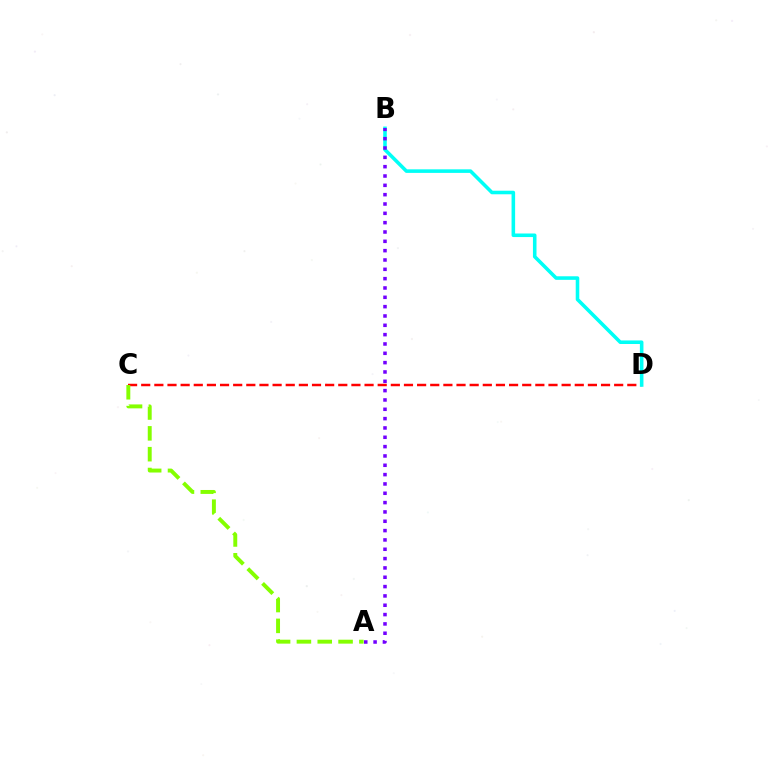{('C', 'D'): [{'color': '#ff0000', 'line_style': 'dashed', 'thickness': 1.78}], ('B', 'D'): [{'color': '#00fff6', 'line_style': 'solid', 'thickness': 2.57}], ('A', 'B'): [{'color': '#7200ff', 'line_style': 'dotted', 'thickness': 2.54}], ('A', 'C'): [{'color': '#84ff00', 'line_style': 'dashed', 'thickness': 2.83}]}